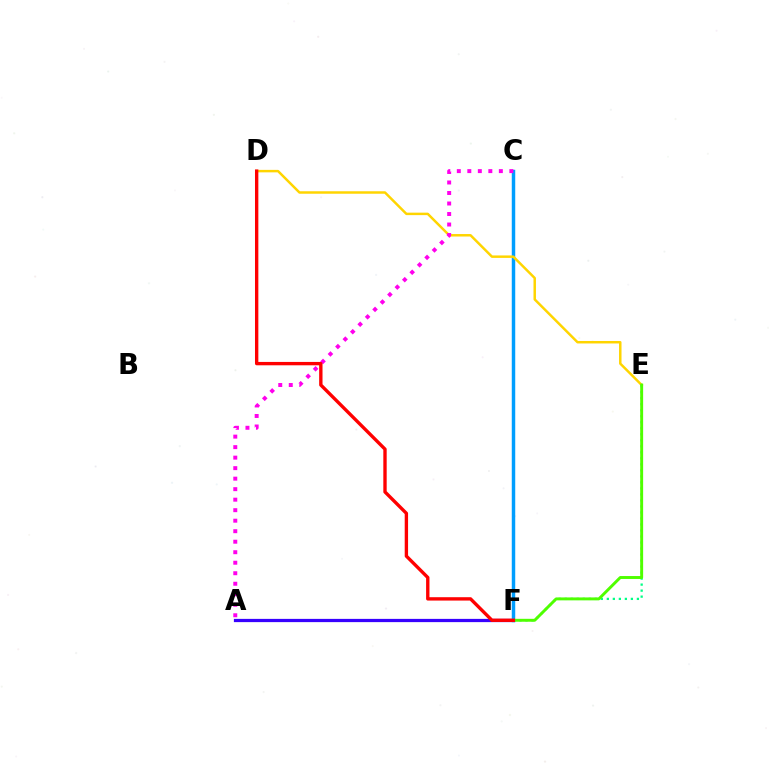{('A', 'F'): [{'color': '#3700ff', 'line_style': 'solid', 'thickness': 2.33}], ('C', 'F'): [{'color': '#009eff', 'line_style': 'solid', 'thickness': 2.49}], ('D', 'E'): [{'color': '#ffd500', 'line_style': 'solid', 'thickness': 1.78}], ('A', 'C'): [{'color': '#ff00ed', 'line_style': 'dotted', 'thickness': 2.86}], ('E', 'F'): [{'color': '#00ff86', 'line_style': 'dotted', 'thickness': 1.63}, {'color': '#4fff00', 'line_style': 'solid', 'thickness': 2.11}], ('D', 'F'): [{'color': '#ff0000', 'line_style': 'solid', 'thickness': 2.42}]}